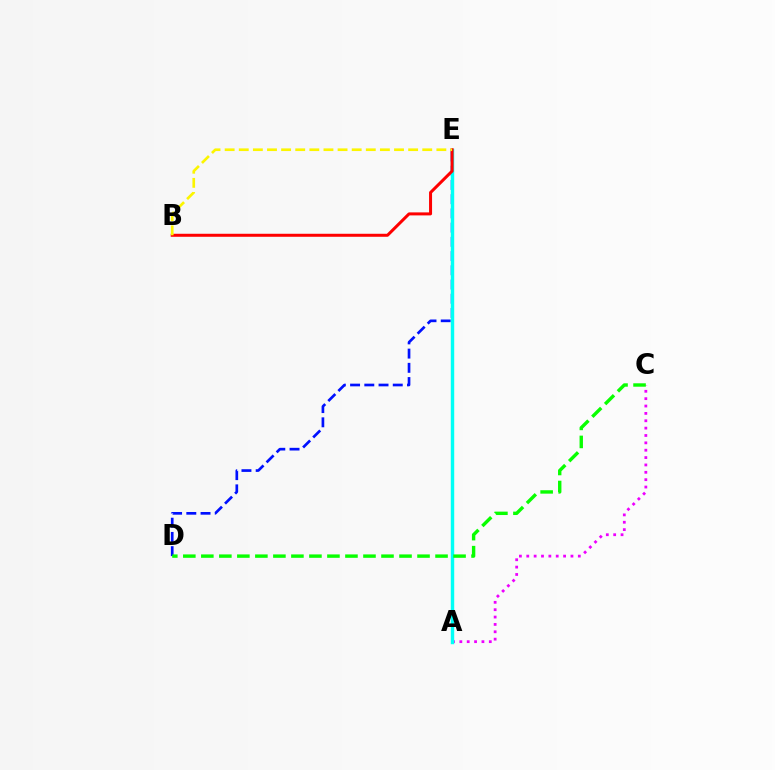{('D', 'E'): [{'color': '#0010ff', 'line_style': 'dashed', 'thickness': 1.93}], ('A', 'C'): [{'color': '#ee00ff', 'line_style': 'dotted', 'thickness': 2.0}], ('A', 'E'): [{'color': '#00fff6', 'line_style': 'solid', 'thickness': 2.47}], ('B', 'E'): [{'color': '#ff0000', 'line_style': 'solid', 'thickness': 2.17}, {'color': '#fcf500', 'line_style': 'dashed', 'thickness': 1.92}], ('C', 'D'): [{'color': '#08ff00', 'line_style': 'dashed', 'thickness': 2.45}]}